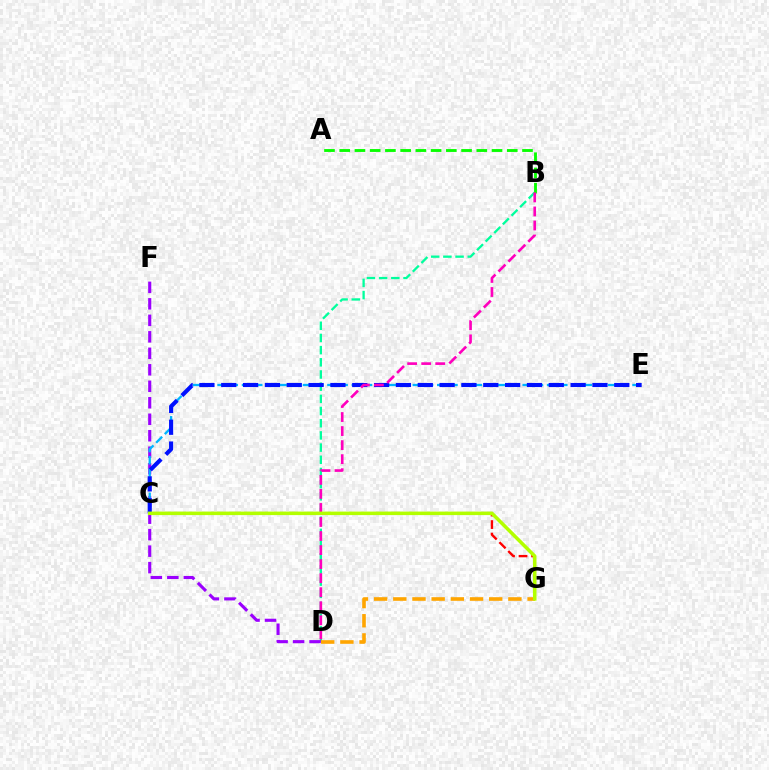{('B', 'D'): [{'color': '#00ff9d', 'line_style': 'dashed', 'thickness': 1.66}, {'color': '#ff00bd', 'line_style': 'dashed', 'thickness': 1.91}], ('C', 'G'): [{'color': '#ff0000', 'line_style': 'dashed', 'thickness': 1.7}, {'color': '#b3ff00', 'line_style': 'solid', 'thickness': 2.55}], ('A', 'B'): [{'color': '#08ff00', 'line_style': 'dashed', 'thickness': 2.07}], ('D', 'G'): [{'color': '#ffa500', 'line_style': 'dashed', 'thickness': 2.61}], ('D', 'F'): [{'color': '#9b00ff', 'line_style': 'dashed', 'thickness': 2.24}], ('C', 'E'): [{'color': '#00b5ff', 'line_style': 'dashed', 'thickness': 1.66}, {'color': '#0010ff', 'line_style': 'dashed', 'thickness': 2.97}]}